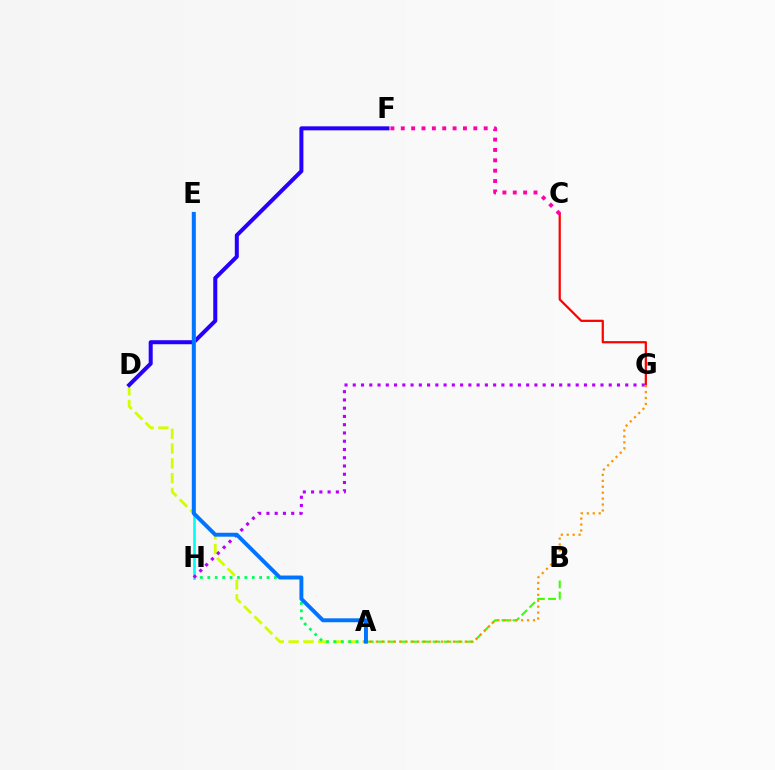{('A', 'D'): [{'color': '#d1ff00', 'line_style': 'dashed', 'thickness': 2.01}], ('D', 'F'): [{'color': '#2500ff', 'line_style': 'solid', 'thickness': 2.89}], ('C', 'G'): [{'color': '#ff0000', 'line_style': 'solid', 'thickness': 1.6}], ('A', 'H'): [{'color': '#00ff5c', 'line_style': 'dotted', 'thickness': 2.01}], ('A', 'B'): [{'color': '#3dff00', 'line_style': 'dashed', 'thickness': 1.51}], ('E', 'H'): [{'color': '#00fff6', 'line_style': 'solid', 'thickness': 1.92}], ('G', 'H'): [{'color': '#b900ff', 'line_style': 'dotted', 'thickness': 2.24}], ('A', 'G'): [{'color': '#ff9400', 'line_style': 'dotted', 'thickness': 1.61}], ('A', 'E'): [{'color': '#0074ff', 'line_style': 'solid', 'thickness': 2.82}], ('C', 'F'): [{'color': '#ff00ac', 'line_style': 'dotted', 'thickness': 2.82}]}